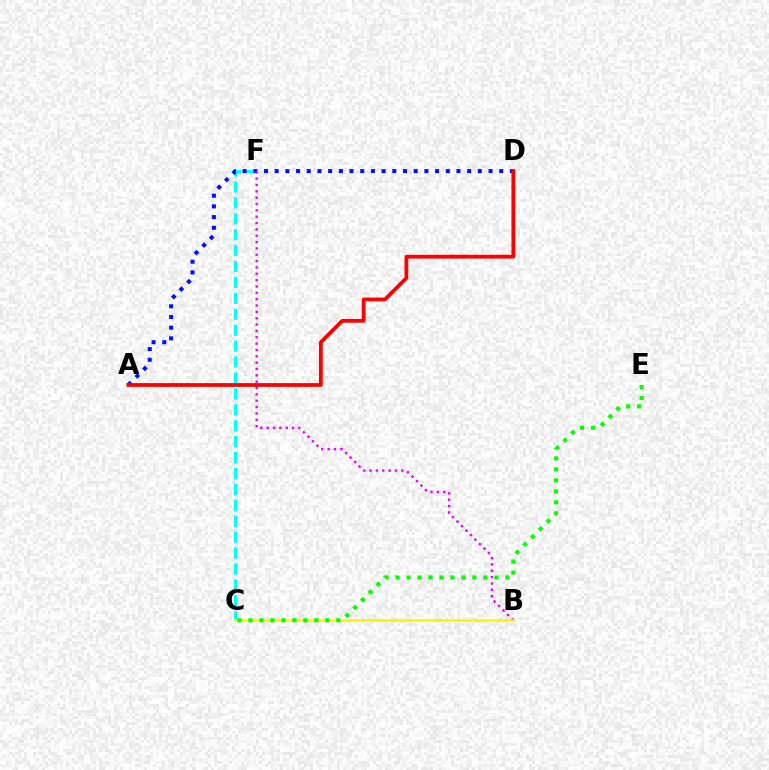{('C', 'F'): [{'color': '#00fff6', 'line_style': 'dashed', 'thickness': 2.16}], ('A', 'D'): [{'color': '#0010ff', 'line_style': 'dotted', 'thickness': 2.91}, {'color': '#ff0000', 'line_style': 'solid', 'thickness': 2.72}], ('B', 'F'): [{'color': '#ee00ff', 'line_style': 'dotted', 'thickness': 1.72}], ('B', 'C'): [{'color': '#fcf500', 'line_style': 'solid', 'thickness': 1.9}], ('C', 'E'): [{'color': '#08ff00', 'line_style': 'dotted', 'thickness': 2.98}]}